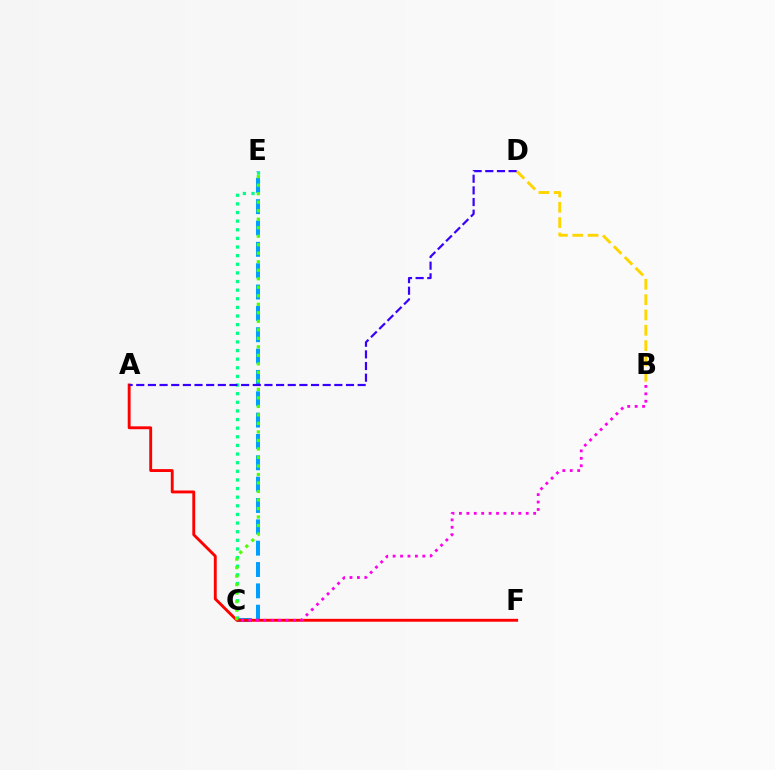{('C', 'E'): [{'color': '#00ff86', 'line_style': 'dotted', 'thickness': 2.34}, {'color': '#009eff', 'line_style': 'dashed', 'thickness': 2.9}, {'color': '#4fff00', 'line_style': 'dotted', 'thickness': 2.31}], ('B', 'D'): [{'color': '#ffd500', 'line_style': 'dashed', 'thickness': 2.08}], ('A', 'F'): [{'color': '#ff0000', 'line_style': 'solid', 'thickness': 2.07}], ('B', 'C'): [{'color': '#ff00ed', 'line_style': 'dotted', 'thickness': 2.02}], ('A', 'D'): [{'color': '#3700ff', 'line_style': 'dashed', 'thickness': 1.58}]}